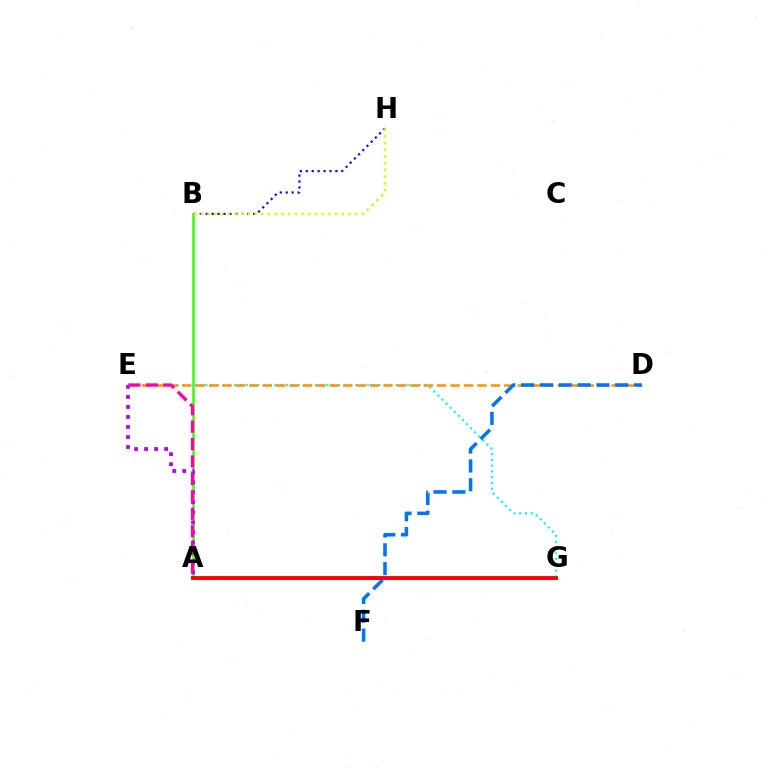{('A', 'G'): [{'color': '#00ff5c', 'line_style': 'solid', 'thickness': 2.25}, {'color': '#ff0000', 'line_style': 'solid', 'thickness': 2.79}], ('A', 'B'): [{'color': '#3dff00', 'line_style': 'solid', 'thickness': 1.8}], ('E', 'G'): [{'color': '#00fff6', 'line_style': 'dotted', 'thickness': 1.57}], ('D', 'E'): [{'color': '#ff9400', 'line_style': 'dashed', 'thickness': 1.82}], ('A', 'E'): [{'color': '#b900ff', 'line_style': 'dotted', 'thickness': 2.72}, {'color': '#ff00ac', 'line_style': 'dashed', 'thickness': 2.37}], ('D', 'F'): [{'color': '#0074ff', 'line_style': 'dashed', 'thickness': 2.56}], ('B', 'H'): [{'color': '#2500ff', 'line_style': 'dotted', 'thickness': 1.61}, {'color': '#d1ff00', 'line_style': 'dotted', 'thickness': 1.82}]}